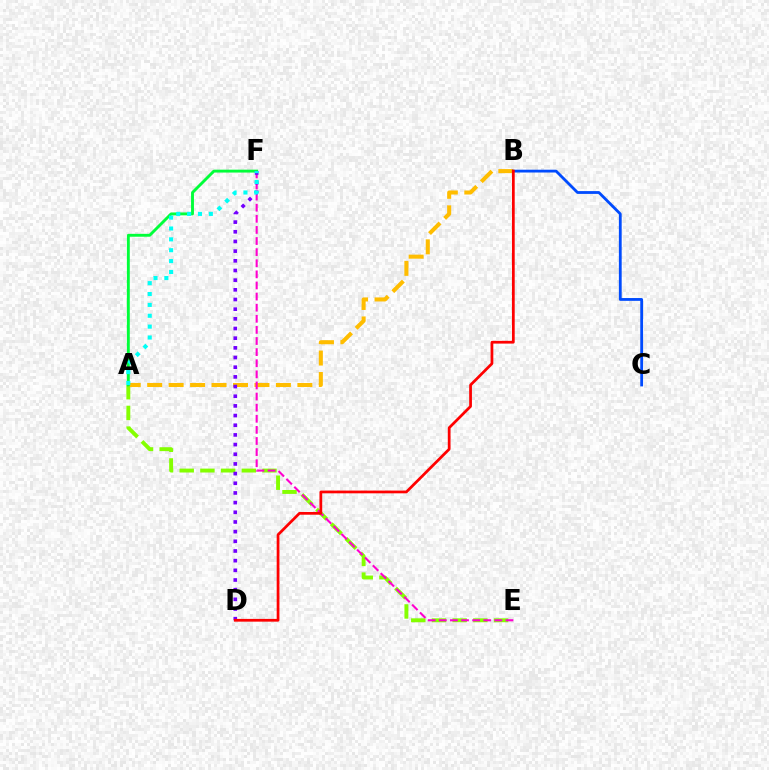{('A', 'E'): [{'color': '#84ff00', 'line_style': 'dashed', 'thickness': 2.81}], ('A', 'B'): [{'color': '#ffbd00', 'line_style': 'dashed', 'thickness': 2.91}], ('A', 'F'): [{'color': '#00ff39', 'line_style': 'solid', 'thickness': 2.08}, {'color': '#00fff6', 'line_style': 'dotted', 'thickness': 2.95}], ('B', 'C'): [{'color': '#004bff', 'line_style': 'solid', 'thickness': 2.02}], ('E', 'F'): [{'color': '#ff00cf', 'line_style': 'dashed', 'thickness': 1.51}], ('D', 'F'): [{'color': '#7200ff', 'line_style': 'dotted', 'thickness': 2.63}], ('B', 'D'): [{'color': '#ff0000', 'line_style': 'solid', 'thickness': 1.98}]}